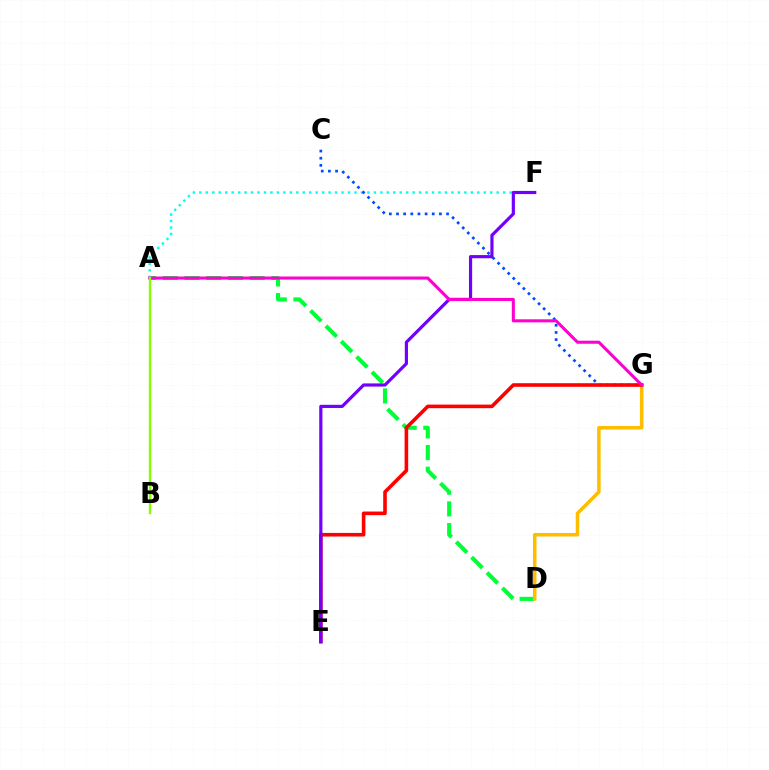{('A', 'D'): [{'color': '#00ff39', 'line_style': 'dashed', 'thickness': 2.95}], ('A', 'F'): [{'color': '#00fff6', 'line_style': 'dotted', 'thickness': 1.76}], ('D', 'G'): [{'color': '#ffbd00', 'line_style': 'solid', 'thickness': 2.54}], ('C', 'G'): [{'color': '#004bff', 'line_style': 'dotted', 'thickness': 1.94}], ('E', 'G'): [{'color': '#ff0000', 'line_style': 'solid', 'thickness': 2.6}], ('E', 'F'): [{'color': '#7200ff', 'line_style': 'solid', 'thickness': 2.29}], ('A', 'G'): [{'color': '#ff00cf', 'line_style': 'solid', 'thickness': 2.21}], ('A', 'B'): [{'color': '#84ff00', 'line_style': 'solid', 'thickness': 1.7}]}